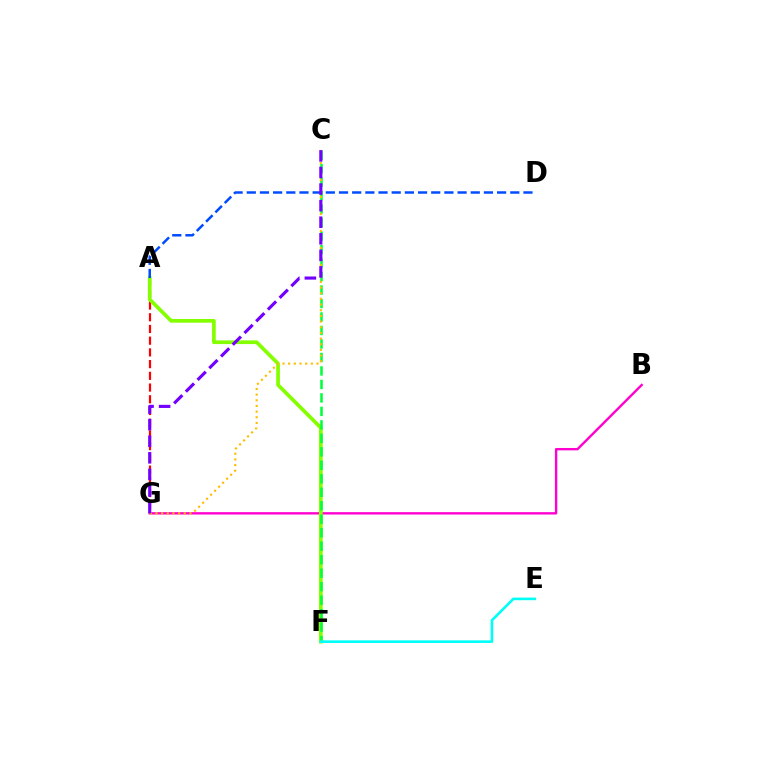{('B', 'G'): [{'color': '#ff00cf', 'line_style': 'solid', 'thickness': 1.71}], ('A', 'G'): [{'color': '#ff0000', 'line_style': 'dashed', 'thickness': 1.59}], ('A', 'F'): [{'color': '#84ff00', 'line_style': 'solid', 'thickness': 2.66}], ('C', 'F'): [{'color': '#00ff39', 'line_style': 'dashed', 'thickness': 1.83}], ('A', 'D'): [{'color': '#004bff', 'line_style': 'dashed', 'thickness': 1.79}], ('E', 'F'): [{'color': '#00fff6', 'line_style': 'solid', 'thickness': 1.88}], ('C', 'G'): [{'color': '#ffbd00', 'line_style': 'dotted', 'thickness': 1.54}, {'color': '#7200ff', 'line_style': 'dashed', 'thickness': 2.25}]}